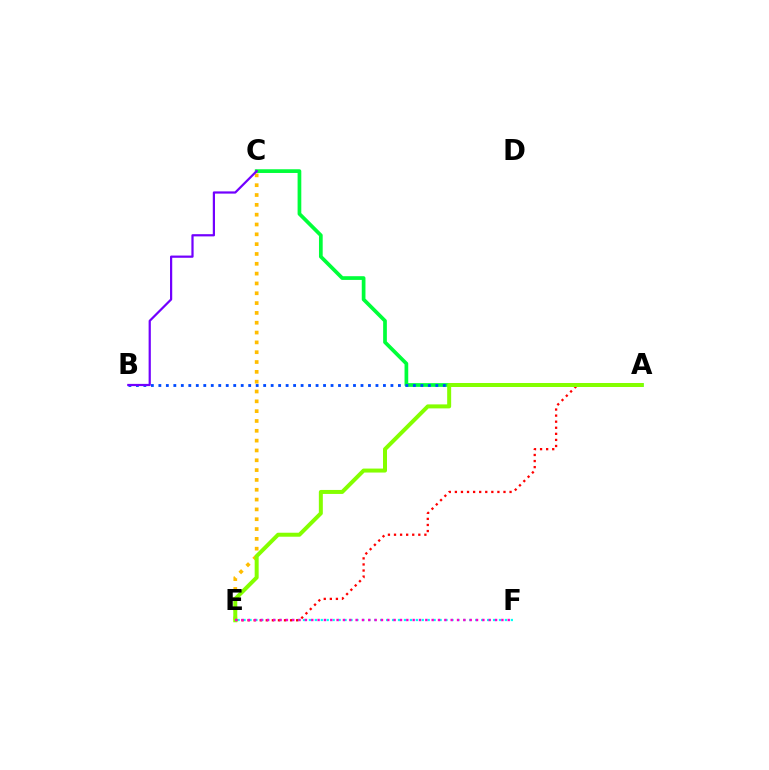{('C', 'E'): [{'color': '#ffbd00', 'line_style': 'dotted', 'thickness': 2.67}], ('A', 'C'): [{'color': '#00ff39', 'line_style': 'solid', 'thickness': 2.67}], ('E', 'F'): [{'color': '#00fff6', 'line_style': 'dotted', 'thickness': 1.61}, {'color': '#ff00cf', 'line_style': 'dotted', 'thickness': 1.72}], ('A', 'E'): [{'color': '#ff0000', 'line_style': 'dotted', 'thickness': 1.65}, {'color': '#84ff00', 'line_style': 'solid', 'thickness': 2.87}], ('A', 'B'): [{'color': '#004bff', 'line_style': 'dotted', 'thickness': 2.03}], ('B', 'C'): [{'color': '#7200ff', 'line_style': 'solid', 'thickness': 1.6}]}